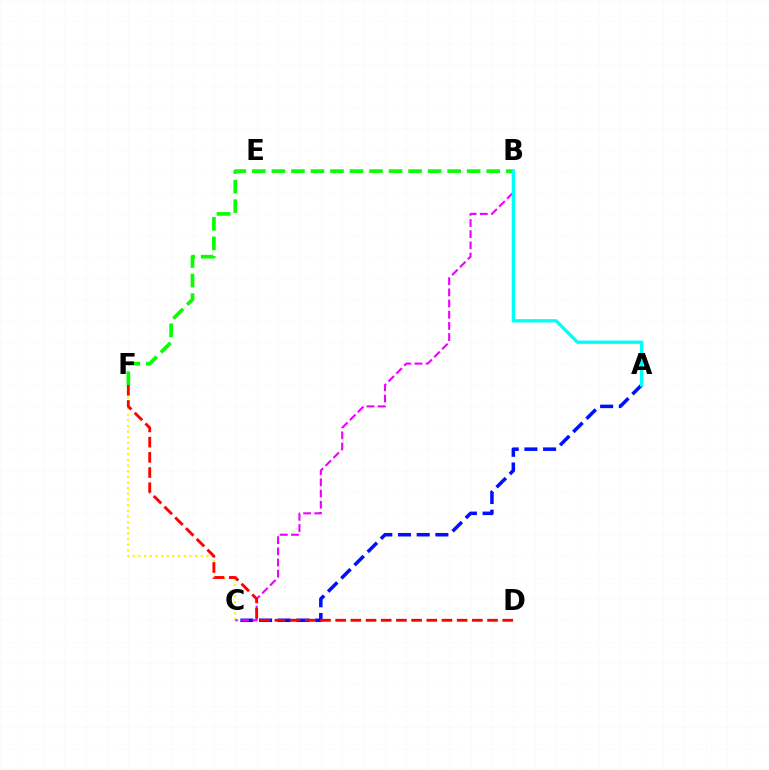{('C', 'F'): [{'color': '#fcf500', 'line_style': 'dotted', 'thickness': 1.54}], ('A', 'C'): [{'color': '#0010ff', 'line_style': 'dashed', 'thickness': 2.54}], ('B', 'F'): [{'color': '#08ff00', 'line_style': 'dashed', 'thickness': 2.65}], ('B', 'C'): [{'color': '#ee00ff', 'line_style': 'dashed', 'thickness': 1.52}], ('A', 'B'): [{'color': '#00fff6', 'line_style': 'solid', 'thickness': 2.39}], ('D', 'F'): [{'color': '#ff0000', 'line_style': 'dashed', 'thickness': 2.06}]}